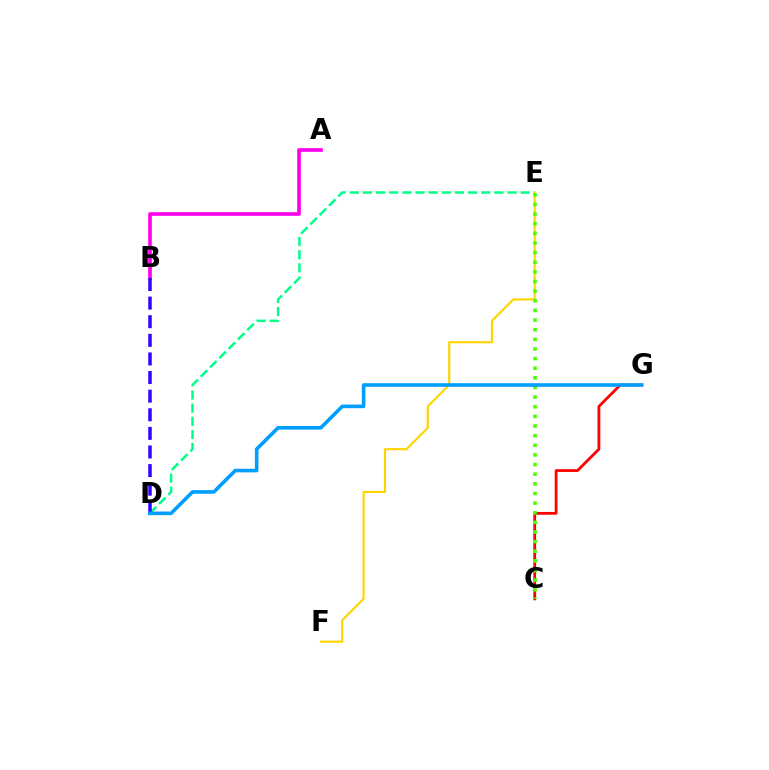{('C', 'G'): [{'color': '#ff0000', 'line_style': 'solid', 'thickness': 2.0}], ('D', 'E'): [{'color': '#00ff86', 'line_style': 'dashed', 'thickness': 1.79}], ('E', 'F'): [{'color': '#ffd500', 'line_style': 'solid', 'thickness': 1.55}], ('C', 'E'): [{'color': '#4fff00', 'line_style': 'dotted', 'thickness': 2.62}], ('A', 'B'): [{'color': '#ff00ed', 'line_style': 'solid', 'thickness': 2.63}], ('B', 'D'): [{'color': '#3700ff', 'line_style': 'dashed', 'thickness': 2.53}], ('D', 'G'): [{'color': '#009eff', 'line_style': 'solid', 'thickness': 2.59}]}